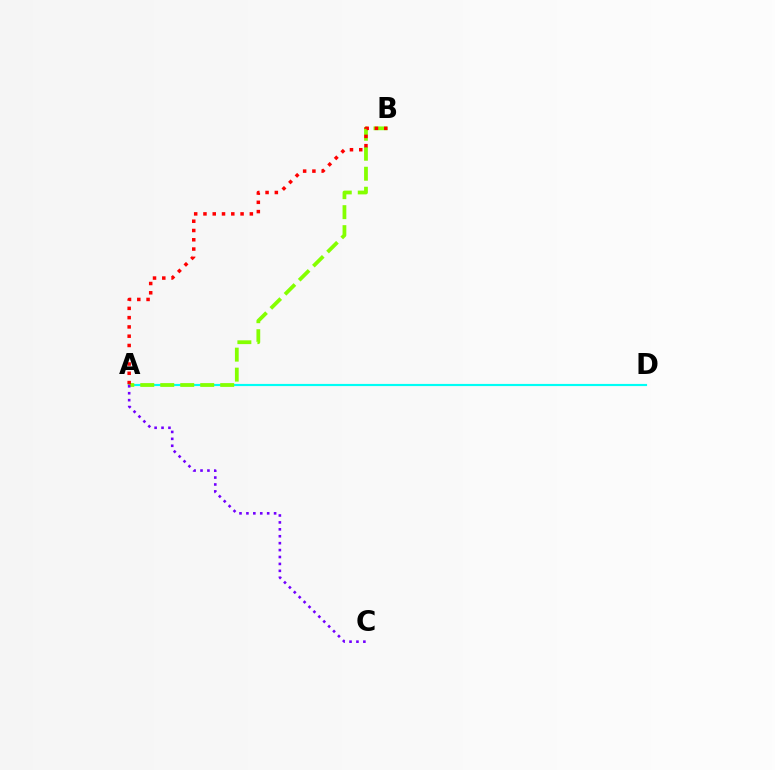{('A', 'D'): [{'color': '#00fff6', 'line_style': 'solid', 'thickness': 1.55}], ('A', 'B'): [{'color': '#84ff00', 'line_style': 'dashed', 'thickness': 2.71}, {'color': '#ff0000', 'line_style': 'dotted', 'thickness': 2.52}], ('A', 'C'): [{'color': '#7200ff', 'line_style': 'dotted', 'thickness': 1.88}]}